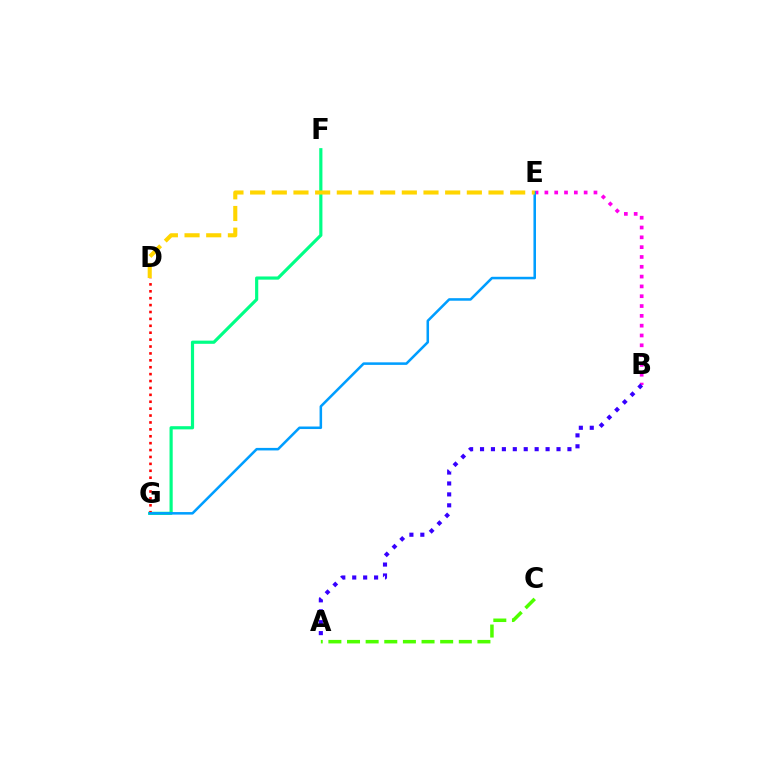{('F', 'G'): [{'color': '#00ff86', 'line_style': 'solid', 'thickness': 2.29}], ('B', 'E'): [{'color': '#ff00ed', 'line_style': 'dotted', 'thickness': 2.67}], ('D', 'G'): [{'color': '#ff0000', 'line_style': 'dotted', 'thickness': 1.88}], ('A', 'B'): [{'color': '#3700ff', 'line_style': 'dotted', 'thickness': 2.97}], ('E', 'G'): [{'color': '#009eff', 'line_style': 'solid', 'thickness': 1.83}], ('D', 'E'): [{'color': '#ffd500', 'line_style': 'dashed', 'thickness': 2.94}], ('A', 'C'): [{'color': '#4fff00', 'line_style': 'dashed', 'thickness': 2.53}]}